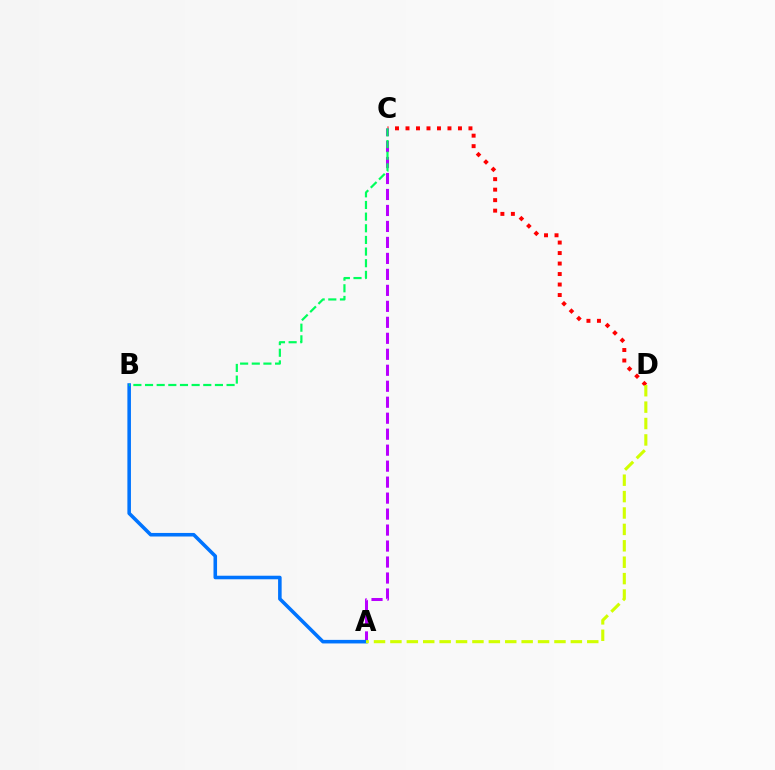{('C', 'D'): [{'color': '#ff0000', 'line_style': 'dotted', 'thickness': 2.85}], ('A', 'C'): [{'color': '#b900ff', 'line_style': 'dashed', 'thickness': 2.17}], ('A', 'B'): [{'color': '#0074ff', 'line_style': 'solid', 'thickness': 2.56}], ('B', 'C'): [{'color': '#00ff5c', 'line_style': 'dashed', 'thickness': 1.58}], ('A', 'D'): [{'color': '#d1ff00', 'line_style': 'dashed', 'thickness': 2.23}]}